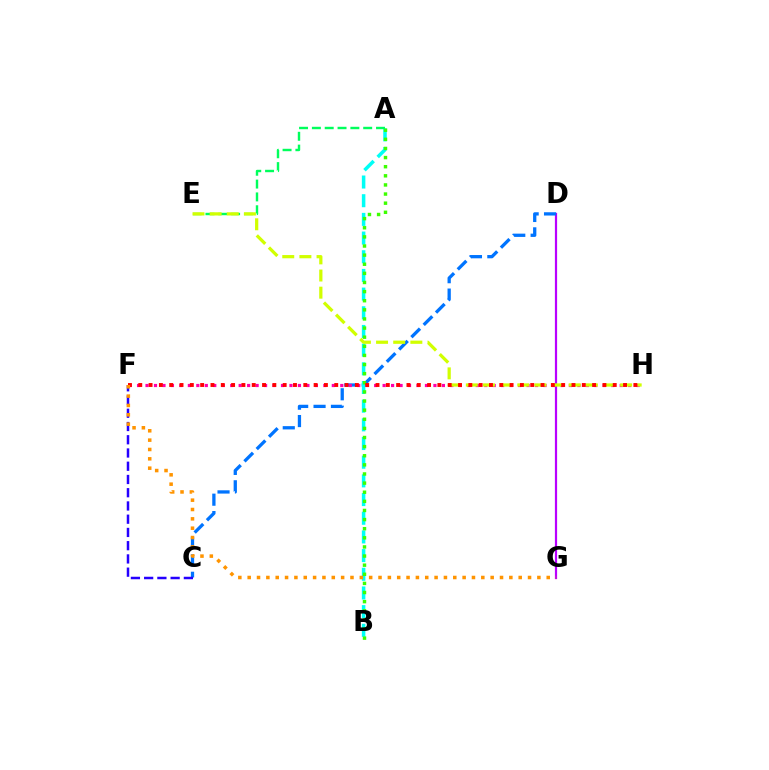{('D', 'G'): [{'color': '#b900ff', 'line_style': 'solid', 'thickness': 1.59}], ('C', 'D'): [{'color': '#0074ff', 'line_style': 'dashed', 'thickness': 2.36}], ('F', 'H'): [{'color': '#ff00ac', 'line_style': 'dotted', 'thickness': 2.3}, {'color': '#ff0000', 'line_style': 'dotted', 'thickness': 2.8}], ('A', 'B'): [{'color': '#00fff6', 'line_style': 'dashed', 'thickness': 2.54}, {'color': '#3dff00', 'line_style': 'dotted', 'thickness': 2.48}], ('C', 'F'): [{'color': '#2500ff', 'line_style': 'dashed', 'thickness': 1.8}], ('A', 'E'): [{'color': '#00ff5c', 'line_style': 'dashed', 'thickness': 1.74}], ('E', 'H'): [{'color': '#d1ff00', 'line_style': 'dashed', 'thickness': 2.33}], ('F', 'G'): [{'color': '#ff9400', 'line_style': 'dotted', 'thickness': 2.54}]}